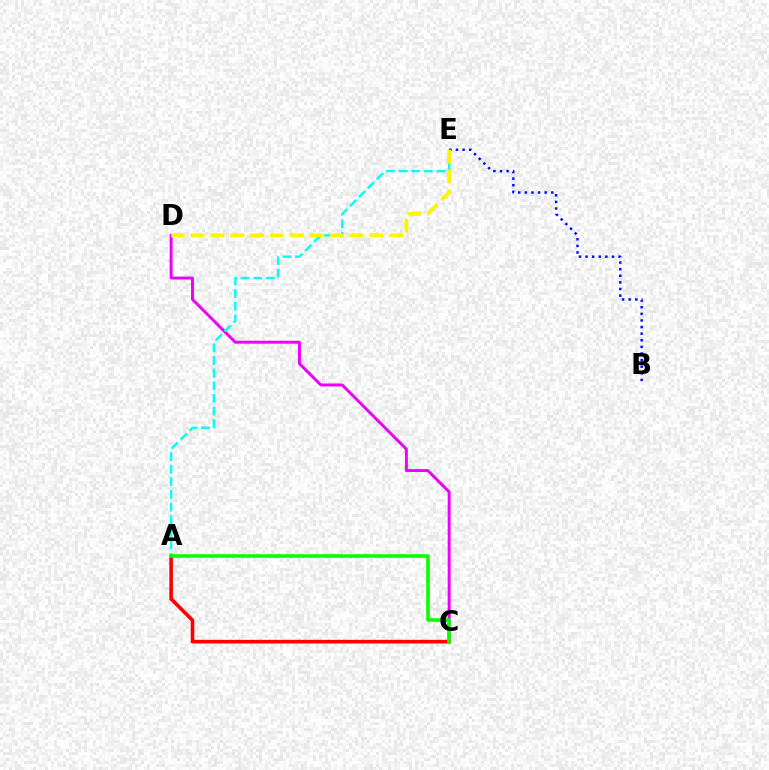{('B', 'E'): [{'color': '#0010ff', 'line_style': 'dotted', 'thickness': 1.79}], ('C', 'D'): [{'color': '#ee00ff', 'line_style': 'solid', 'thickness': 2.12}], ('A', 'C'): [{'color': '#ff0000', 'line_style': 'solid', 'thickness': 2.6}, {'color': '#08ff00', 'line_style': 'solid', 'thickness': 2.57}], ('A', 'E'): [{'color': '#00fff6', 'line_style': 'dashed', 'thickness': 1.72}], ('D', 'E'): [{'color': '#fcf500', 'line_style': 'dashed', 'thickness': 2.7}]}